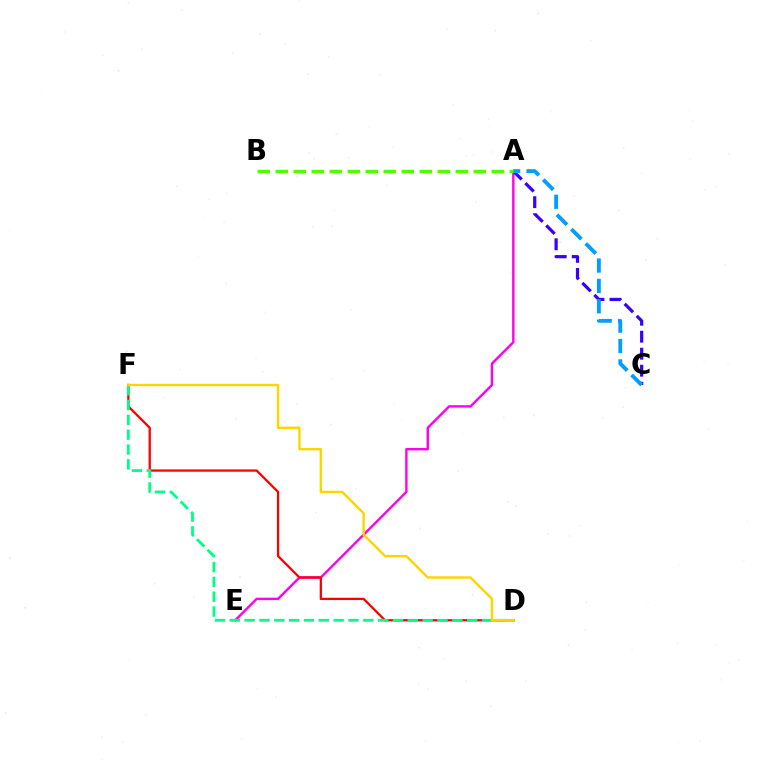{('A', 'E'): [{'color': '#ff00ed', 'line_style': 'solid', 'thickness': 1.73}], ('D', 'F'): [{'color': '#ff0000', 'line_style': 'solid', 'thickness': 1.64}, {'color': '#00ff86', 'line_style': 'dashed', 'thickness': 2.02}, {'color': '#ffd500', 'line_style': 'solid', 'thickness': 1.76}], ('A', 'C'): [{'color': '#3700ff', 'line_style': 'dashed', 'thickness': 2.31}, {'color': '#009eff', 'line_style': 'dashed', 'thickness': 2.77}], ('A', 'B'): [{'color': '#4fff00', 'line_style': 'dashed', 'thickness': 2.45}]}